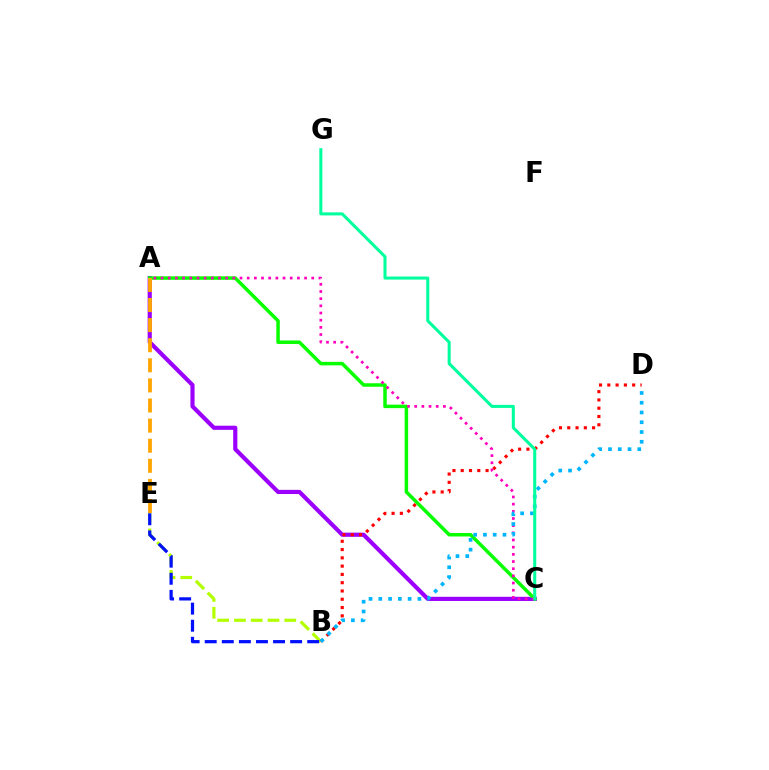{('A', 'C'): [{'color': '#9b00ff', 'line_style': 'solid', 'thickness': 2.99}, {'color': '#08ff00', 'line_style': 'solid', 'thickness': 2.52}, {'color': '#ff00bd', 'line_style': 'dotted', 'thickness': 1.95}], ('B', 'E'): [{'color': '#b3ff00', 'line_style': 'dashed', 'thickness': 2.28}, {'color': '#0010ff', 'line_style': 'dashed', 'thickness': 2.32}], ('B', 'D'): [{'color': '#ff0000', 'line_style': 'dotted', 'thickness': 2.25}, {'color': '#00b5ff', 'line_style': 'dotted', 'thickness': 2.65}], ('C', 'G'): [{'color': '#00ff9d', 'line_style': 'solid', 'thickness': 2.19}], ('A', 'E'): [{'color': '#ffa500', 'line_style': 'dashed', 'thickness': 2.73}]}